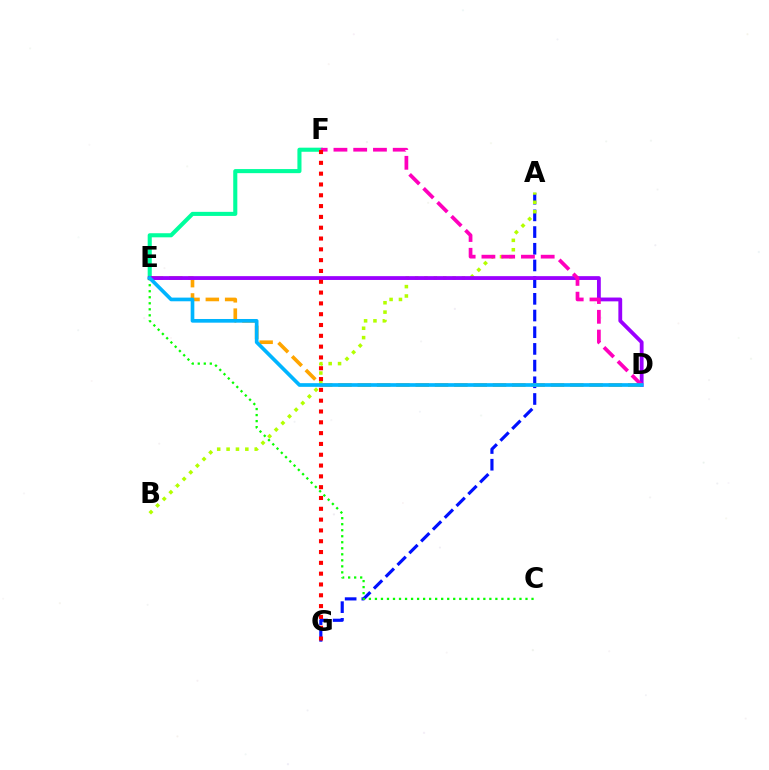{('A', 'G'): [{'color': '#0010ff', 'line_style': 'dashed', 'thickness': 2.27}], ('D', 'E'): [{'color': '#ffa500', 'line_style': 'dashed', 'thickness': 2.62}, {'color': '#9b00ff', 'line_style': 'solid', 'thickness': 2.74}, {'color': '#00b5ff', 'line_style': 'solid', 'thickness': 2.64}], ('E', 'F'): [{'color': '#00ff9d', 'line_style': 'solid', 'thickness': 2.94}], ('A', 'B'): [{'color': '#b3ff00', 'line_style': 'dotted', 'thickness': 2.55}], ('D', 'F'): [{'color': '#ff00bd', 'line_style': 'dashed', 'thickness': 2.68}], ('F', 'G'): [{'color': '#ff0000', 'line_style': 'dotted', 'thickness': 2.94}], ('C', 'E'): [{'color': '#08ff00', 'line_style': 'dotted', 'thickness': 1.64}]}